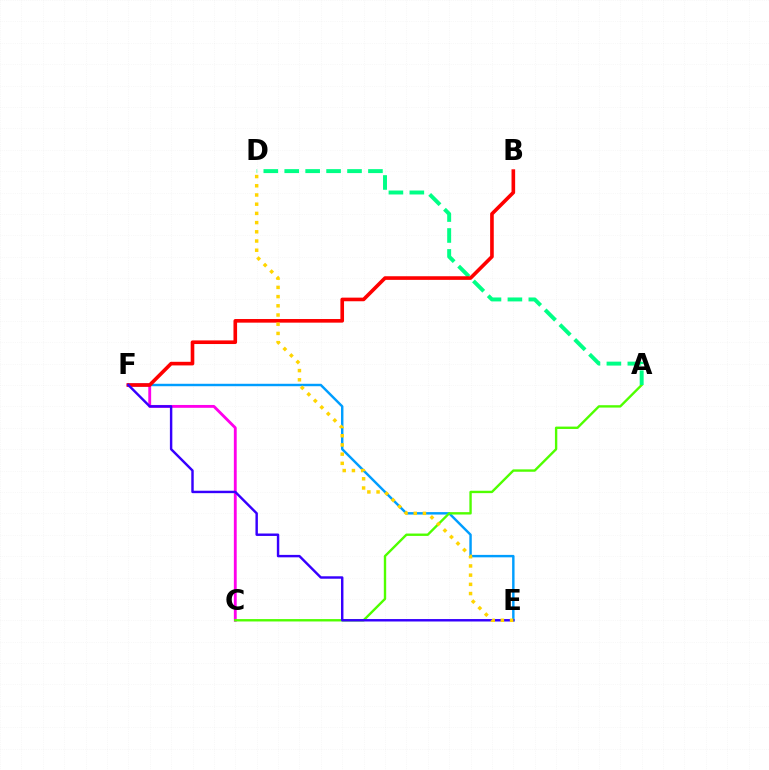{('C', 'F'): [{'color': '#ff00ed', 'line_style': 'solid', 'thickness': 2.05}], ('E', 'F'): [{'color': '#009eff', 'line_style': 'solid', 'thickness': 1.75}, {'color': '#3700ff', 'line_style': 'solid', 'thickness': 1.75}], ('A', 'C'): [{'color': '#4fff00', 'line_style': 'solid', 'thickness': 1.71}], ('A', 'D'): [{'color': '#00ff86', 'line_style': 'dashed', 'thickness': 2.84}], ('B', 'F'): [{'color': '#ff0000', 'line_style': 'solid', 'thickness': 2.61}], ('D', 'E'): [{'color': '#ffd500', 'line_style': 'dotted', 'thickness': 2.5}]}